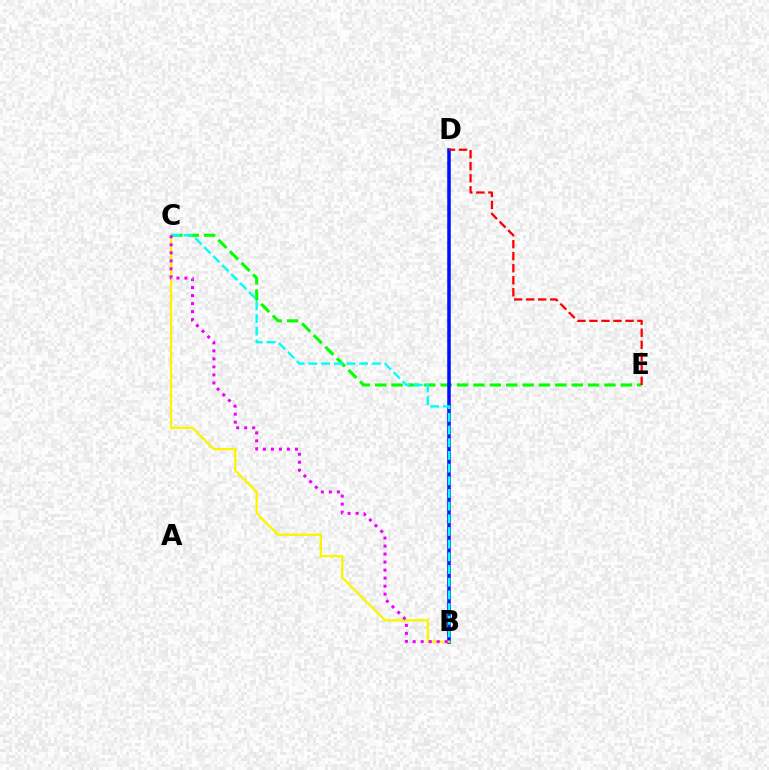{('C', 'E'): [{'color': '#08ff00', 'line_style': 'dashed', 'thickness': 2.22}], ('B', 'D'): [{'color': '#0010ff', 'line_style': 'solid', 'thickness': 2.55}], ('B', 'C'): [{'color': '#fcf500', 'line_style': 'solid', 'thickness': 1.68}, {'color': '#00fff6', 'line_style': 'dashed', 'thickness': 1.72}, {'color': '#ee00ff', 'line_style': 'dotted', 'thickness': 2.18}], ('D', 'E'): [{'color': '#ff0000', 'line_style': 'dashed', 'thickness': 1.63}]}